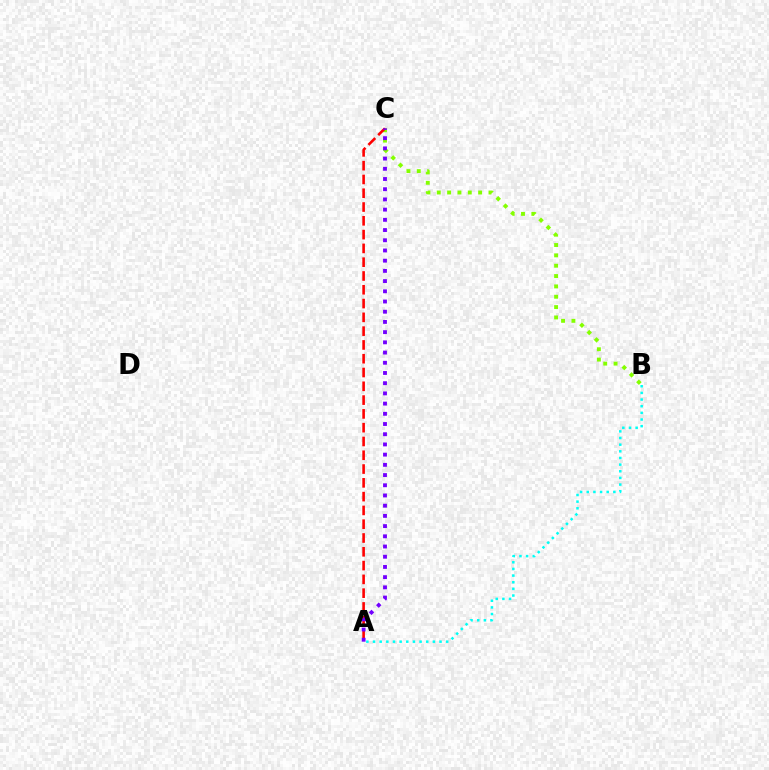{('A', 'B'): [{'color': '#00fff6', 'line_style': 'dotted', 'thickness': 1.81}], ('B', 'C'): [{'color': '#84ff00', 'line_style': 'dotted', 'thickness': 2.81}], ('A', 'C'): [{'color': '#ff0000', 'line_style': 'dashed', 'thickness': 1.87}, {'color': '#7200ff', 'line_style': 'dotted', 'thickness': 2.77}]}